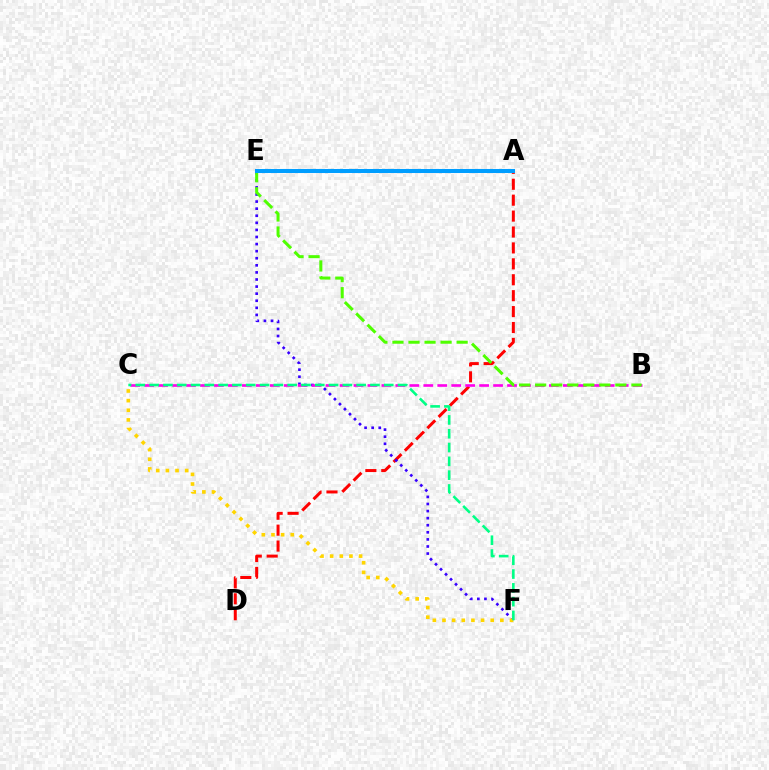{('A', 'D'): [{'color': '#ff0000', 'line_style': 'dashed', 'thickness': 2.16}], ('E', 'F'): [{'color': '#3700ff', 'line_style': 'dotted', 'thickness': 1.92}], ('B', 'C'): [{'color': '#ff00ed', 'line_style': 'dashed', 'thickness': 1.9}], ('C', 'F'): [{'color': '#ffd500', 'line_style': 'dotted', 'thickness': 2.62}, {'color': '#00ff86', 'line_style': 'dashed', 'thickness': 1.87}], ('B', 'E'): [{'color': '#4fff00', 'line_style': 'dashed', 'thickness': 2.18}], ('A', 'E'): [{'color': '#009eff', 'line_style': 'solid', 'thickness': 2.9}]}